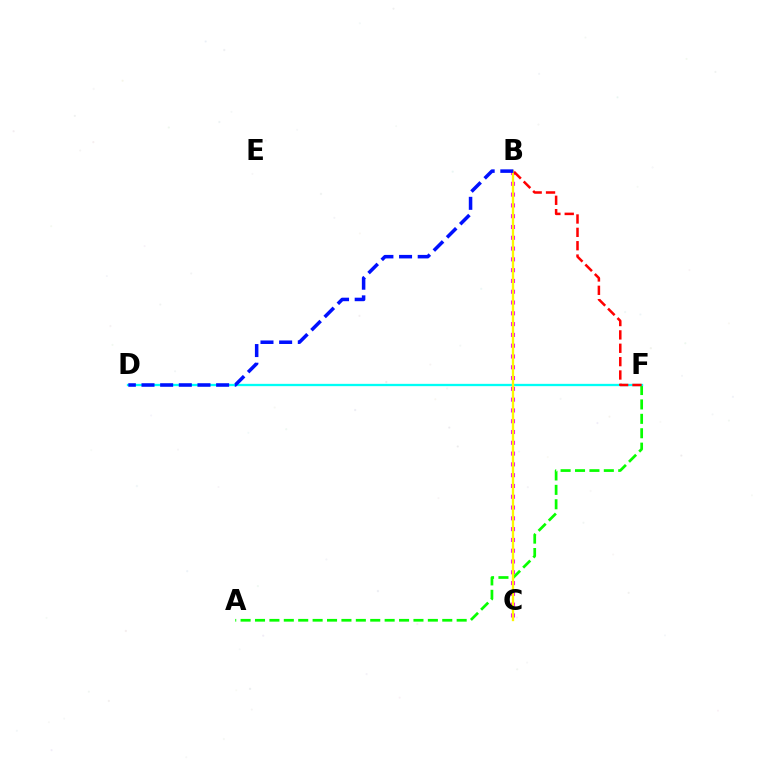{('B', 'C'): [{'color': '#ee00ff', 'line_style': 'dotted', 'thickness': 2.93}, {'color': '#fcf500', 'line_style': 'solid', 'thickness': 1.68}], ('A', 'F'): [{'color': '#08ff00', 'line_style': 'dashed', 'thickness': 1.96}], ('D', 'F'): [{'color': '#00fff6', 'line_style': 'solid', 'thickness': 1.66}], ('B', 'F'): [{'color': '#ff0000', 'line_style': 'dashed', 'thickness': 1.82}], ('B', 'D'): [{'color': '#0010ff', 'line_style': 'dashed', 'thickness': 2.53}]}